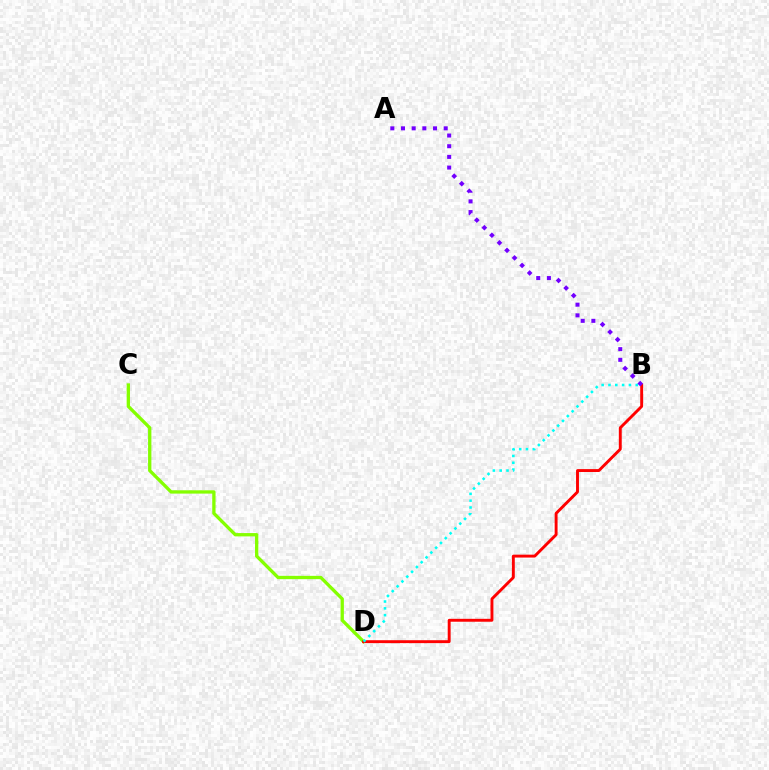{('C', 'D'): [{'color': '#84ff00', 'line_style': 'solid', 'thickness': 2.38}], ('B', 'D'): [{'color': '#ff0000', 'line_style': 'solid', 'thickness': 2.09}, {'color': '#00fff6', 'line_style': 'dotted', 'thickness': 1.85}], ('A', 'B'): [{'color': '#7200ff', 'line_style': 'dotted', 'thickness': 2.9}]}